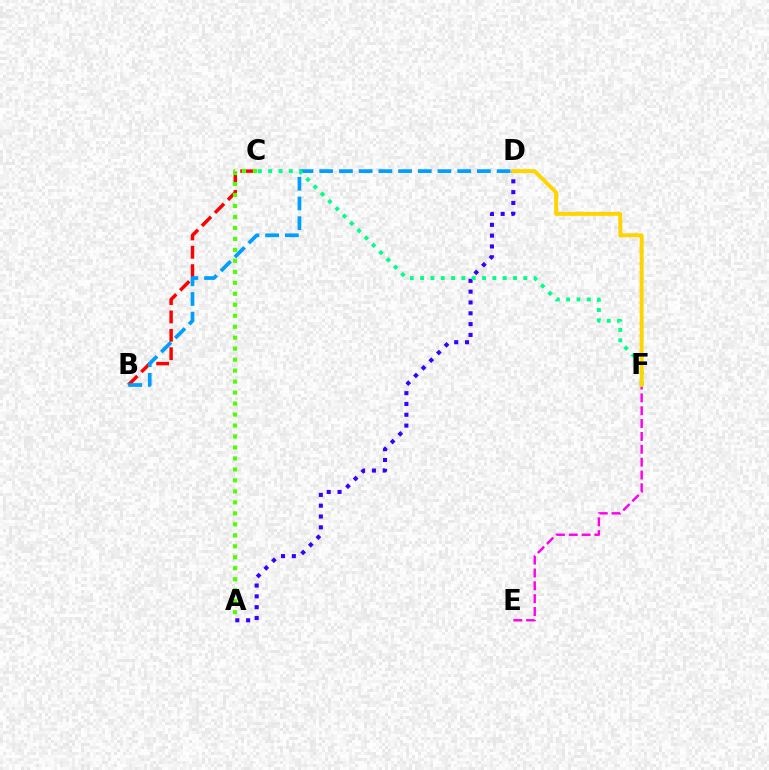{('B', 'C'): [{'color': '#ff0000', 'line_style': 'dashed', 'thickness': 2.5}], ('B', 'D'): [{'color': '#009eff', 'line_style': 'dashed', 'thickness': 2.68}], ('E', 'F'): [{'color': '#ff00ed', 'line_style': 'dashed', 'thickness': 1.75}], ('A', 'C'): [{'color': '#4fff00', 'line_style': 'dotted', 'thickness': 2.98}], ('A', 'D'): [{'color': '#3700ff', 'line_style': 'dotted', 'thickness': 2.94}], ('C', 'F'): [{'color': '#00ff86', 'line_style': 'dotted', 'thickness': 2.81}], ('D', 'F'): [{'color': '#ffd500', 'line_style': 'solid', 'thickness': 2.83}]}